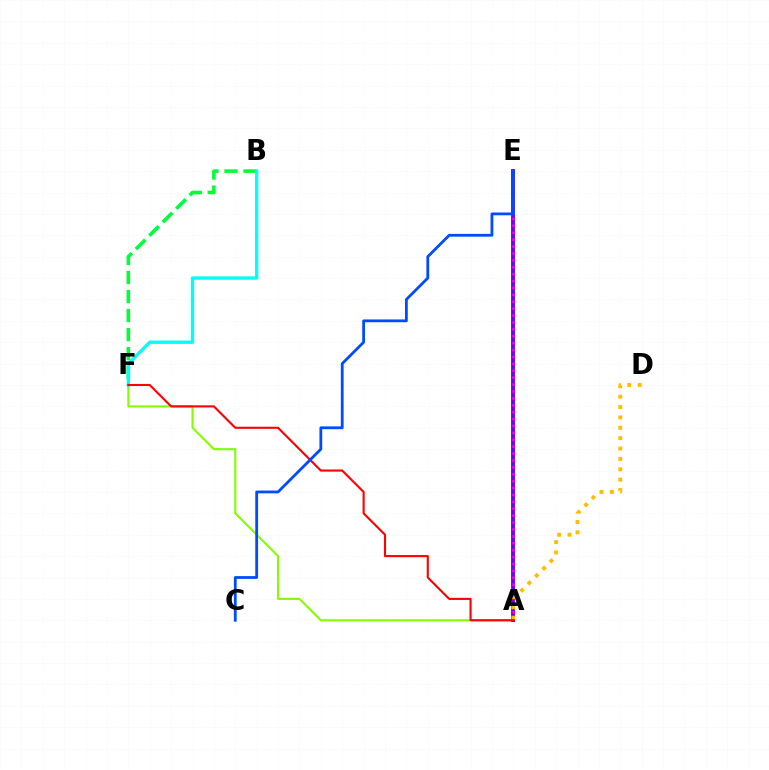{('B', 'F'): [{'color': '#00ff39', 'line_style': 'dashed', 'thickness': 2.59}, {'color': '#00fff6', 'line_style': 'solid', 'thickness': 2.39}], ('A', 'F'): [{'color': '#84ff00', 'line_style': 'solid', 'thickness': 1.51}, {'color': '#ff0000', 'line_style': 'solid', 'thickness': 1.53}], ('A', 'E'): [{'color': '#7200ff', 'line_style': 'solid', 'thickness': 2.8}, {'color': '#ff00cf', 'line_style': 'dotted', 'thickness': 1.87}], ('A', 'D'): [{'color': '#ffbd00', 'line_style': 'dotted', 'thickness': 2.82}], ('C', 'E'): [{'color': '#004bff', 'line_style': 'solid', 'thickness': 2.01}]}